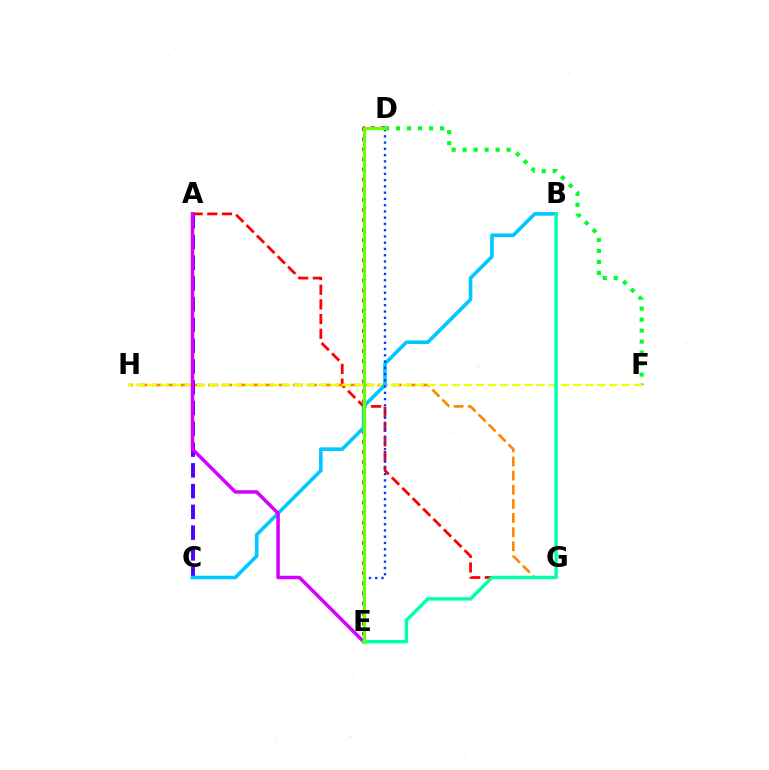{('D', 'F'): [{'color': '#00ff27', 'line_style': 'dotted', 'thickness': 2.99}], ('A', 'G'): [{'color': '#ff0000', 'line_style': 'dashed', 'thickness': 1.99}], ('D', 'E'): [{'color': '#ff00a0', 'line_style': 'dotted', 'thickness': 2.74}, {'color': '#003fff', 'line_style': 'dotted', 'thickness': 1.7}, {'color': '#66ff00', 'line_style': 'solid', 'thickness': 2.34}], ('G', 'H'): [{'color': '#ff8800', 'line_style': 'dashed', 'thickness': 1.92}], ('A', 'C'): [{'color': '#4f00ff', 'line_style': 'dashed', 'thickness': 2.82}], ('F', 'H'): [{'color': '#eeff00', 'line_style': 'dashed', 'thickness': 1.65}], ('B', 'C'): [{'color': '#00c7ff', 'line_style': 'solid', 'thickness': 2.59}], ('A', 'E'): [{'color': '#d600ff', 'line_style': 'solid', 'thickness': 2.52}], ('B', 'E'): [{'color': '#00ffaf', 'line_style': 'solid', 'thickness': 2.47}]}